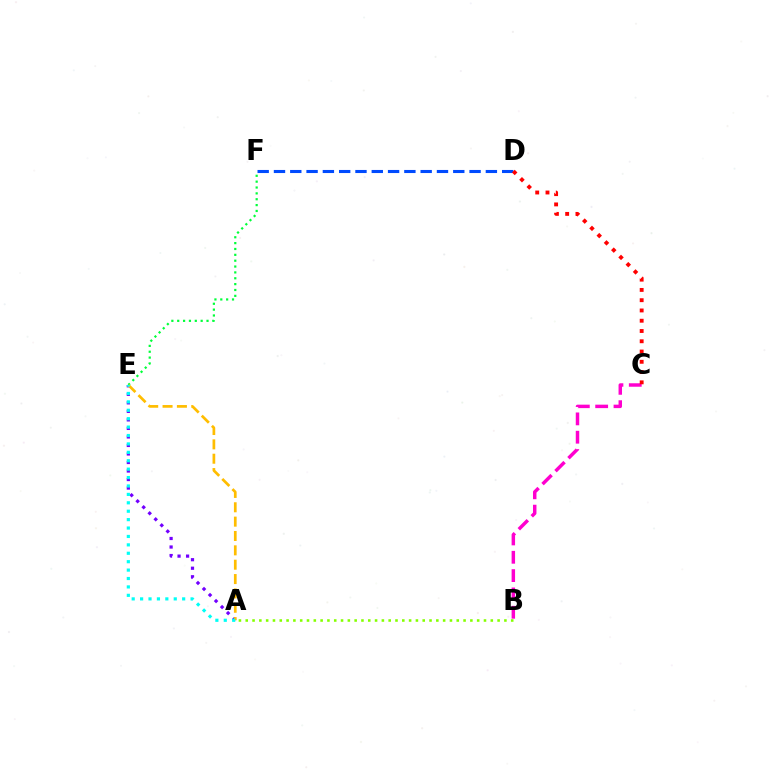{('B', 'C'): [{'color': '#ff00cf', 'line_style': 'dashed', 'thickness': 2.49}], ('E', 'F'): [{'color': '#00ff39', 'line_style': 'dotted', 'thickness': 1.59}], ('A', 'B'): [{'color': '#84ff00', 'line_style': 'dotted', 'thickness': 1.85}], ('A', 'E'): [{'color': '#7200ff', 'line_style': 'dotted', 'thickness': 2.31}, {'color': '#ffbd00', 'line_style': 'dashed', 'thickness': 1.95}, {'color': '#00fff6', 'line_style': 'dotted', 'thickness': 2.29}], ('D', 'F'): [{'color': '#004bff', 'line_style': 'dashed', 'thickness': 2.21}], ('C', 'D'): [{'color': '#ff0000', 'line_style': 'dotted', 'thickness': 2.79}]}